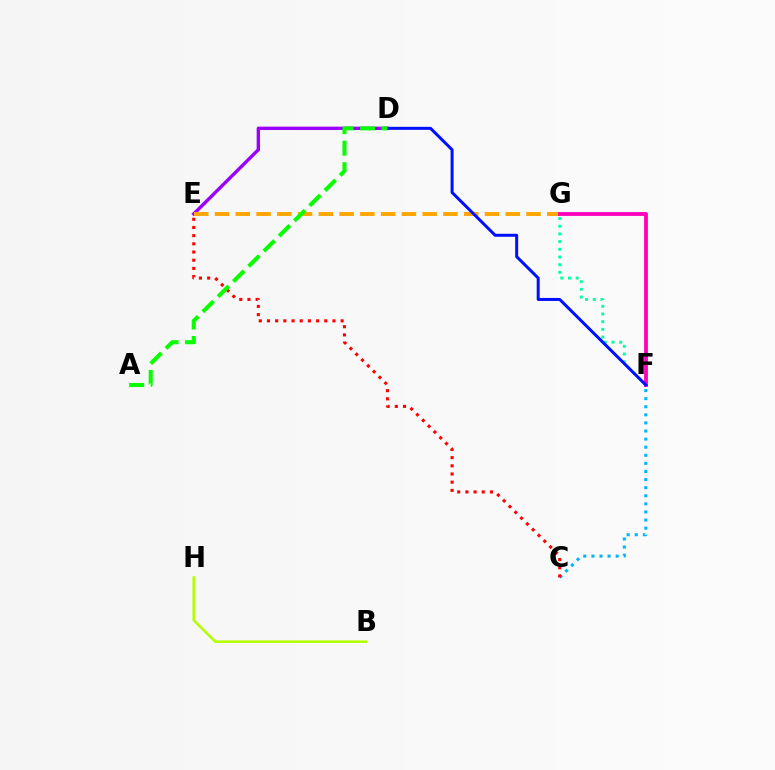{('D', 'E'): [{'color': '#9b00ff', 'line_style': 'solid', 'thickness': 2.43}], ('E', 'G'): [{'color': '#ffa500', 'line_style': 'dashed', 'thickness': 2.82}], ('F', 'G'): [{'color': '#00ff9d', 'line_style': 'dotted', 'thickness': 2.09}, {'color': '#ff00bd', 'line_style': 'solid', 'thickness': 2.74}], ('B', 'H'): [{'color': '#b3ff00', 'line_style': 'solid', 'thickness': 1.83}], ('C', 'F'): [{'color': '#00b5ff', 'line_style': 'dotted', 'thickness': 2.2}], ('C', 'E'): [{'color': '#ff0000', 'line_style': 'dotted', 'thickness': 2.22}], ('D', 'F'): [{'color': '#0010ff', 'line_style': 'solid', 'thickness': 2.16}], ('A', 'D'): [{'color': '#08ff00', 'line_style': 'dashed', 'thickness': 2.92}]}